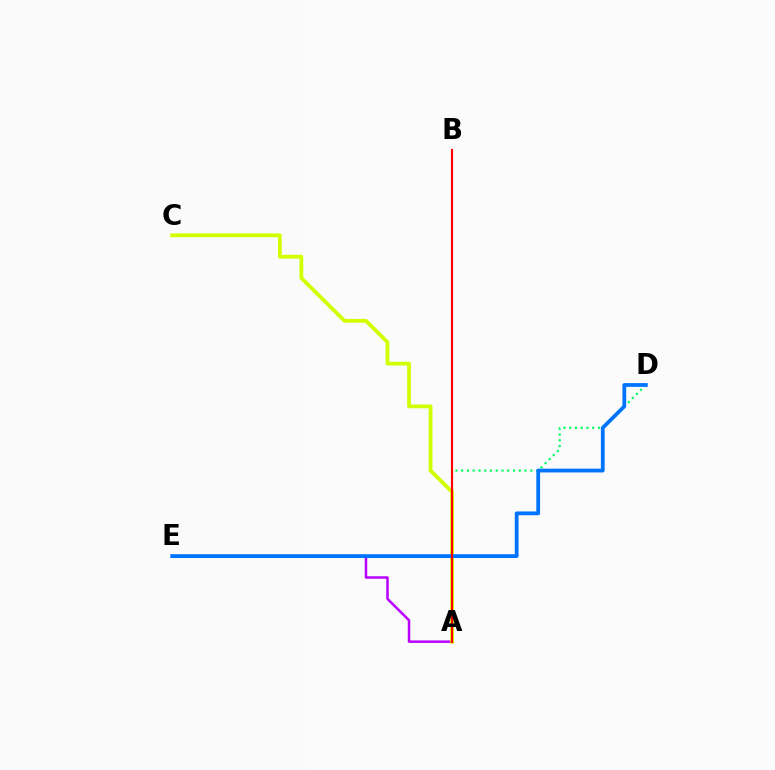{('A', 'D'): [{'color': '#00ff5c', 'line_style': 'dotted', 'thickness': 1.57}], ('A', 'E'): [{'color': '#b900ff', 'line_style': 'solid', 'thickness': 1.81}], ('A', 'C'): [{'color': '#d1ff00', 'line_style': 'solid', 'thickness': 2.72}], ('D', 'E'): [{'color': '#0074ff', 'line_style': 'solid', 'thickness': 2.72}], ('A', 'B'): [{'color': '#ff0000', 'line_style': 'solid', 'thickness': 1.53}]}